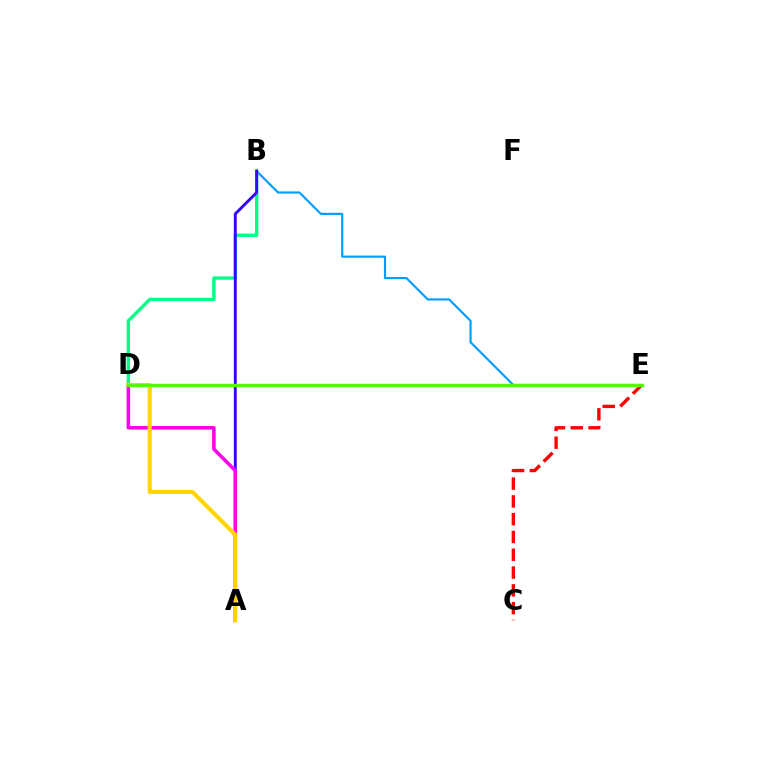{('B', 'E'): [{'color': '#009eff', 'line_style': 'solid', 'thickness': 1.55}], ('B', 'D'): [{'color': '#00ff86', 'line_style': 'solid', 'thickness': 2.43}], ('A', 'B'): [{'color': '#3700ff', 'line_style': 'solid', 'thickness': 2.09}], ('C', 'E'): [{'color': '#ff0000', 'line_style': 'dashed', 'thickness': 2.42}], ('A', 'D'): [{'color': '#ff00ed', 'line_style': 'solid', 'thickness': 2.53}, {'color': '#ffd500', 'line_style': 'solid', 'thickness': 2.95}], ('D', 'E'): [{'color': '#4fff00', 'line_style': 'solid', 'thickness': 2.44}]}